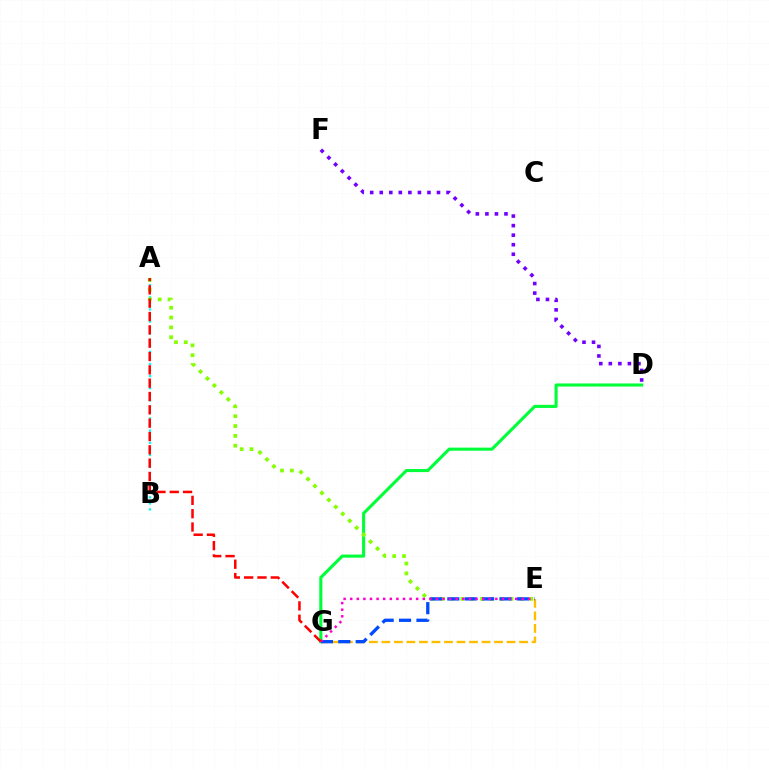{('D', 'G'): [{'color': '#00ff39', 'line_style': 'solid', 'thickness': 2.23}], ('D', 'F'): [{'color': '#7200ff', 'line_style': 'dotted', 'thickness': 2.59}], ('A', 'B'): [{'color': '#00fff6', 'line_style': 'dotted', 'thickness': 1.65}], ('E', 'G'): [{'color': '#ffbd00', 'line_style': 'dashed', 'thickness': 1.7}, {'color': '#004bff', 'line_style': 'dashed', 'thickness': 2.36}, {'color': '#ff00cf', 'line_style': 'dotted', 'thickness': 1.79}], ('A', 'E'): [{'color': '#84ff00', 'line_style': 'dotted', 'thickness': 2.67}], ('A', 'G'): [{'color': '#ff0000', 'line_style': 'dashed', 'thickness': 1.81}]}